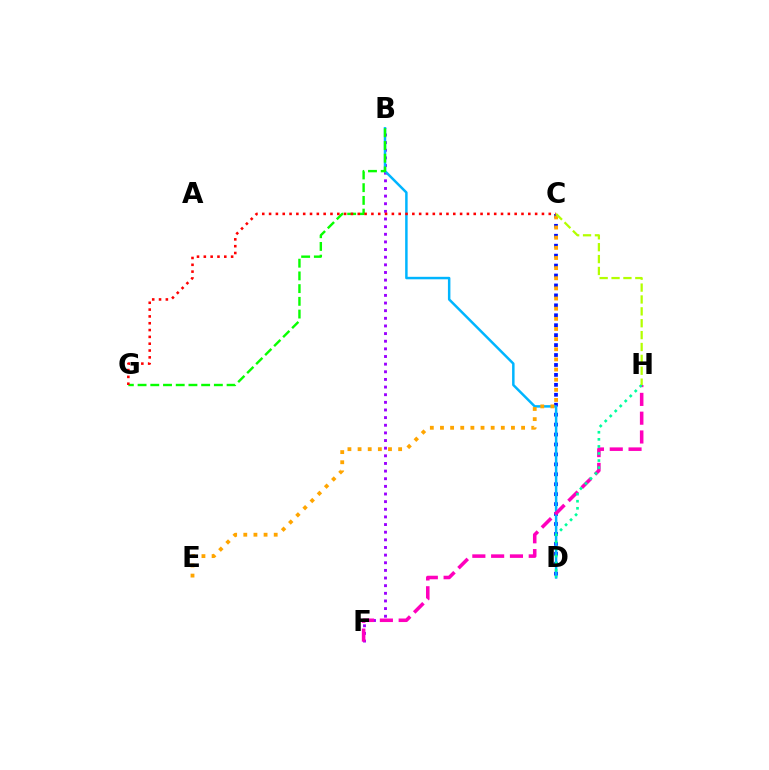{('C', 'D'): [{'color': '#0010ff', 'line_style': 'dotted', 'thickness': 2.7}], ('B', 'F'): [{'color': '#9b00ff', 'line_style': 'dotted', 'thickness': 2.08}], ('B', 'D'): [{'color': '#00b5ff', 'line_style': 'solid', 'thickness': 1.79}], ('B', 'G'): [{'color': '#08ff00', 'line_style': 'dashed', 'thickness': 1.73}], ('F', 'H'): [{'color': '#ff00bd', 'line_style': 'dashed', 'thickness': 2.55}], ('D', 'H'): [{'color': '#00ff9d', 'line_style': 'dotted', 'thickness': 1.92}], ('C', 'E'): [{'color': '#ffa500', 'line_style': 'dotted', 'thickness': 2.76}], ('C', 'G'): [{'color': '#ff0000', 'line_style': 'dotted', 'thickness': 1.85}], ('C', 'H'): [{'color': '#b3ff00', 'line_style': 'dashed', 'thickness': 1.61}]}